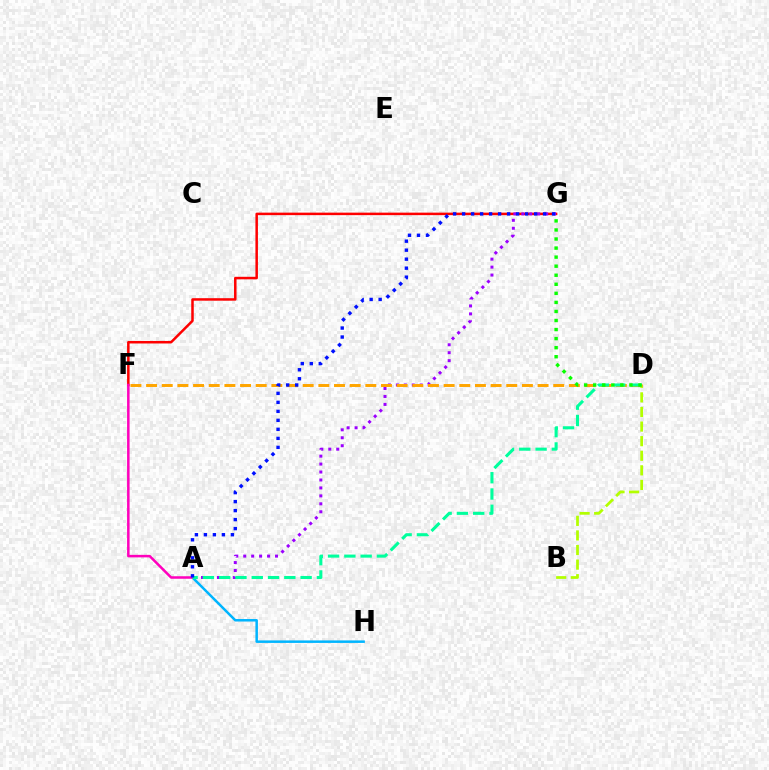{('A', 'H'): [{'color': '#00b5ff', 'line_style': 'solid', 'thickness': 1.8}], ('B', 'D'): [{'color': '#b3ff00', 'line_style': 'dashed', 'thickness': 1.98}], ('F', 'G'): [{'color': '#ff0000', 'line_style': 'solid', 'thickness': 1.81}], ('A', 'F'): [{'color': '#ff00bd', 'line_style': 'solid', 'thickness': 1.81}], ('A', 'G'): [{'color': '#9b00ff', 'line_style': 'dotted', 'thickness': 2.16}, {'color': '#0010ff', 'line_style': 'dotted', 'thickness': 2.44}], ('D', 'F'): [{'color': '#ffa500', 'line_style': 'dashed', 'thickness': 2.13}], ('A', 'D'): [{'color': '#00ff9d', 'line_style': 'dashed', 'thickness': 2.21}], ('D', 'G'): [{'color': '#08ff00', 'line_style': 'dotted', 'thickness': 2.46}]}